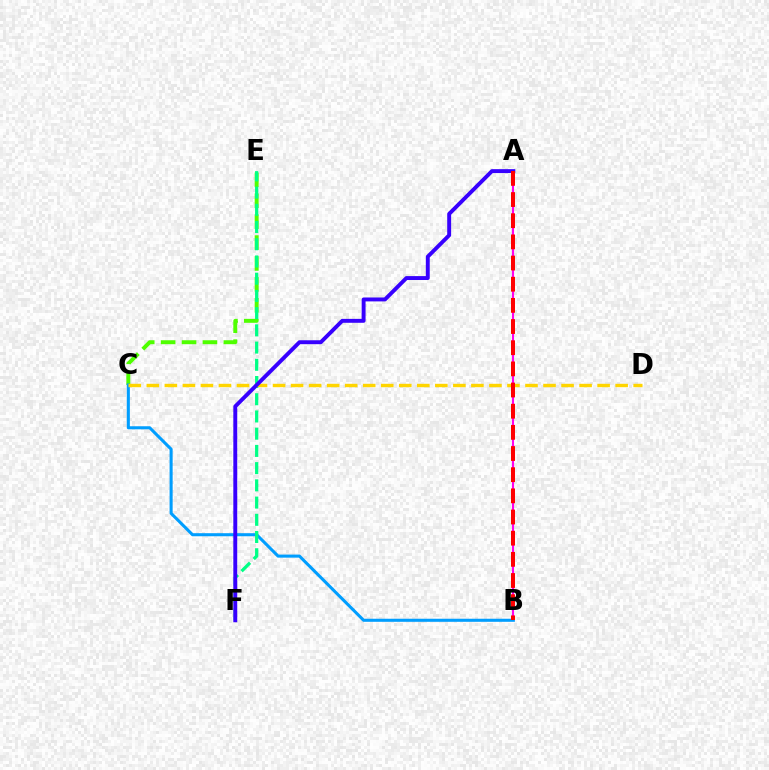{('C', 'E'): [{'color': '#4fff00', 'line_style': 'dashed', 'thickness': 2.84}], ('A', 'B'): [{'color': '#ff00ed', 'line_style': 'solid', 'thickness': 1.53}, {'color': '#ff0000', 'line_style': 'dashed', 'thickness': 2.88}], ('B', 'C'): [{'color': '#009eff', 'line_style': 'solid', 'thickness': 2.21}], ('E', 'F'): [{'color': '#00ff86', 'line_style': 'dashed', 'thickness': 2.34}], ('C', 'D'): [{'color': '#ffd500', 'line_style': 'dashed', 'thickness': 2.45}], ('A', 'F'): [{'color': '#3700ff', 'line_style': 'solid', 'thickness': 2.82}]}